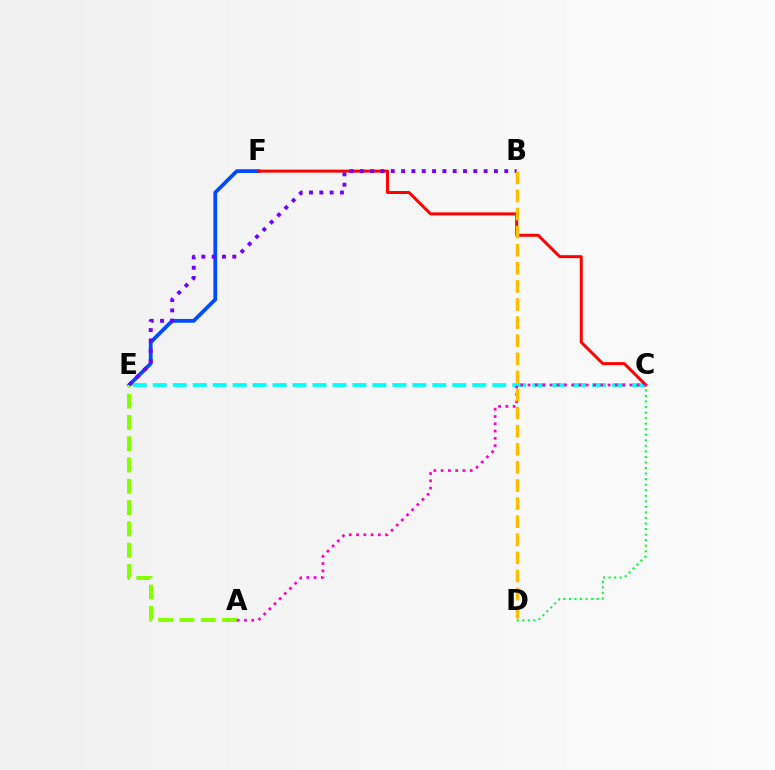{('E', 'F'): [{'color': '#004bff', 'line_style': 'solid', 'thickness': 2.73}], ('C', 'E'): [{'color': '#00fff6', 'line_style': 'dashed', 'thickness': 2.71}], ('C', 'F'): [{'color': '#ff0000', 'line_style': 'solid', 'thickness': 2.14}], ('C', 'D'): [{'color': '#00ff39', 'line_style': 'dotted', 'thickness': 1.51}], ('A', 'E'): [{'color': '#84ff00', 'line_style': 'dashed', 'thickness': 2.89}], ('A', 'C'): [{'color': '#ff00cf', 'line_style': 'dotted', 'thickness': 1.98}], ('B', 'E'): [{'color': '#7200ff', 'line_style': 'dotted', 'thickness': 2.8}], ('B', 'D'): [{'color': '#ffbd00', 'line_style': 'dashed', 'thickness': 2.46}]}